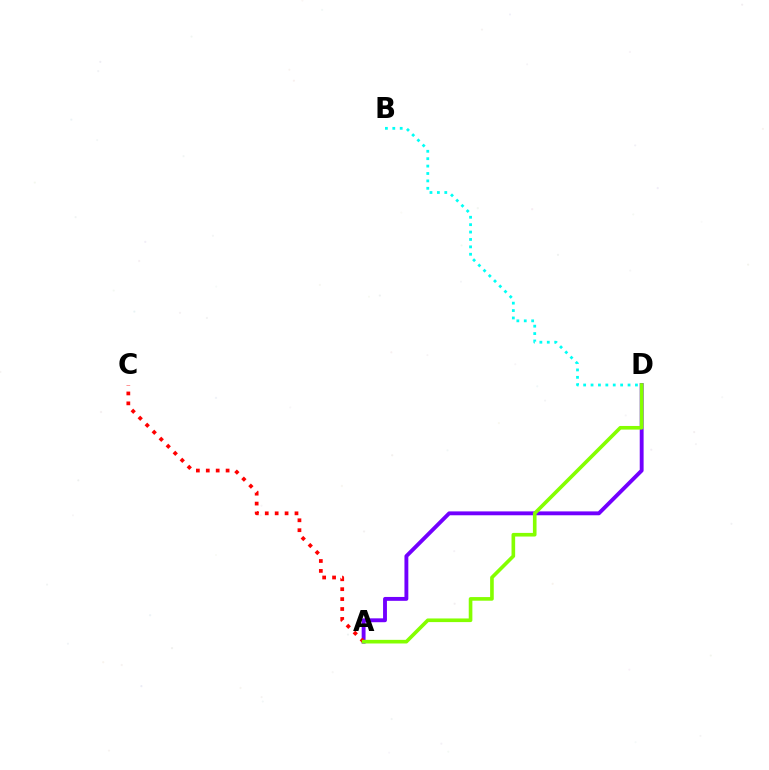{('A', 'D'): [{'color': '#7200ff', 'line_style': 'solid', 'thickness': 2.79}, {'color': '#84ff00', 'line_style': 'solid', 'thickness': 2.62}], ('A', 'C'): [{'color': '#ff0000', 'line_style': 'dotted', 'thickness': 2.69}], ('B', 'D'): [{'color': '#00fff6', 'line_style': 'dotted', 'thickness': 2.01}]}